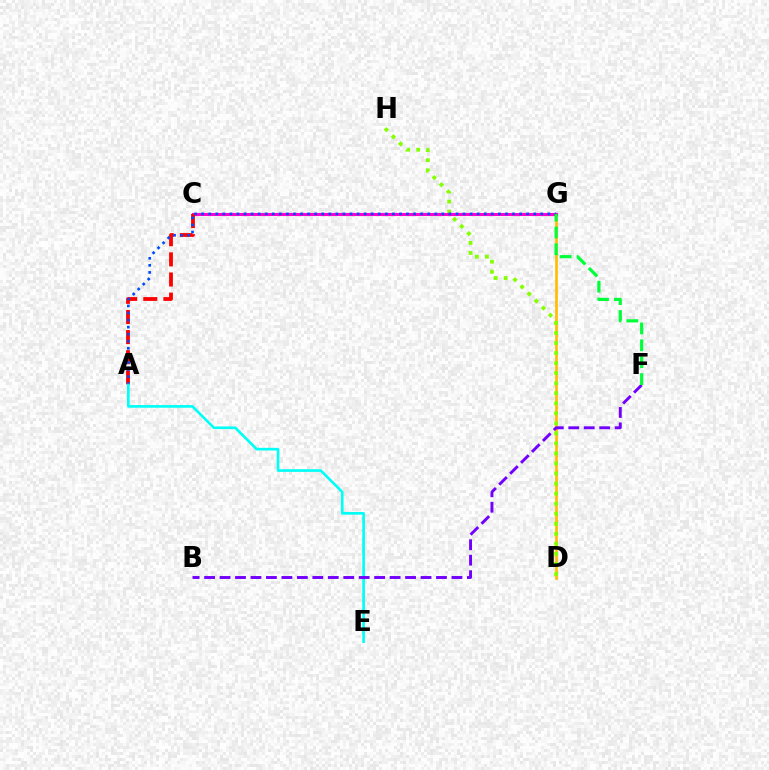{('D', 'G'): [{'color': '#ffbd00', 'line_style': 'solid', 'thickness': 1.9}], ('D', 'H'): [{'color': '#84ff00', 'line_style': 'dotted', 'thickness': 2.73}], ('C', 'G'): [{'color': '#ff00cf', 'line_style': 'solid', 'thickness': 2.23}], ('A', 'C'): [{'color': '#ff0000', 'line_style': 'dashed', 'thickness': 2.73}], ('A', 'G'): [{'color': '#004bff', 'line_style': 'dotted', 'thickness': 1.92}], ('A', 'E'): [{'color': '#00fff6', 'line_style': 'solid', 'thickness': 1.91}], ('B', 'F'): [{'color': '#7200ff', 'line_style': 'dashed', 'thickness': 2.1}], ('F', 'G'): [{'color': '#00ff39', 'line_style': 'dashed', 'thickness': 2.3}]}